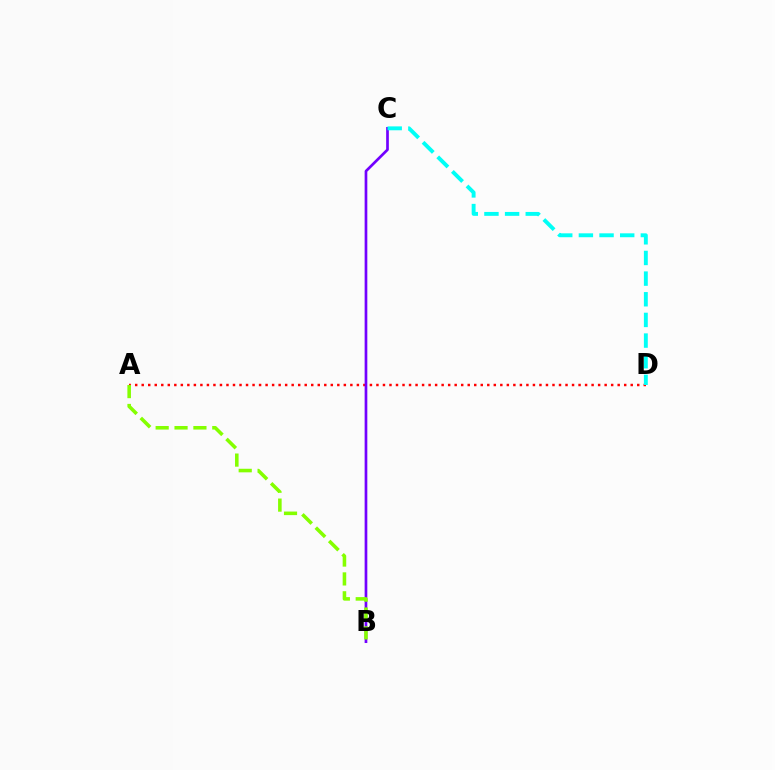{('A', 'D'): [{'color': '#ff0000', 'line_style': 'dotted', 'thickness': 1.77}], ('B', 'C'): [{'color': '#7200ff', 'line_style': 'solid', 'thickness': 1.93}], ('A', 'B'): [{'color': '#84ff00', 'line_style': 'dashed', 'thickness': 2.56}], ('C', 'D'): [{'color': '#00fff6', 'line_style': 'dashed', 'thickness': 2.81}]}